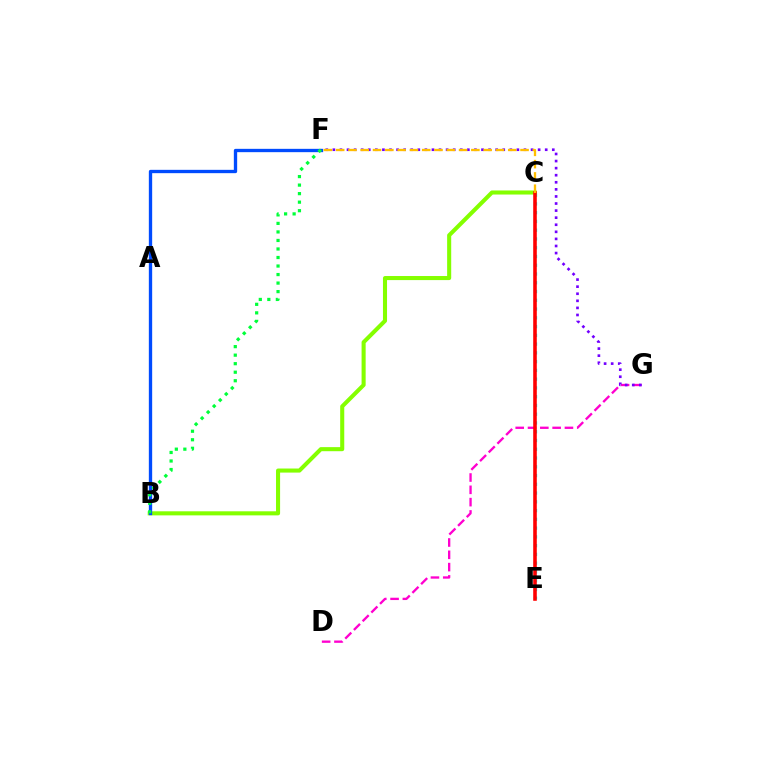{('C', 'E'): [{'color': '#00fff6', 'line_style': 'dotted', 'thickness': 2.38}, {'color': '#ff0000', 'line_style': 'solid', 'thickness': 2.58}], ('D', 'G'): [{'color': '#ff00cf', 'line_style': 'dashed', 'thickness': 1.67}], ('F', 'G'): [{'color': '#7200ff', 'line_style': 'dotted', 'thickness': 1.92}], ('B', 'C'): [{'color': '#84ff00', 'line_style': 'solid', 'thickness': 2.93}], ('B', 'F'): [{'color': '#004bff', 'line_style': 'solid', 'thickness': 2.4}, {'color': '#00ff39', 'line_style': 'dotted', 'thickness': 2.32}], ('C', 'F'): [{'color': '#ffbd00', 'line_style': 'dashed', 'thickness': 1.67}]}